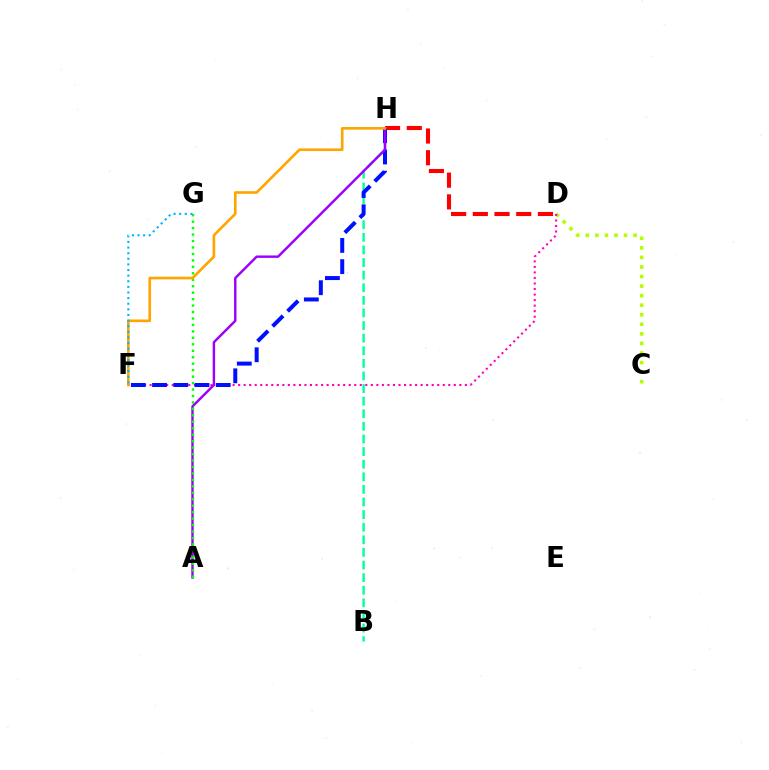{('C', 'D'): [{'color': '#b3ff00', 'line_style': 'dotted', 'thickness': 2.6}], ('D', 'H'): [{'color': '#ff0000', 'line_style': 'dashed', 'thickness': 2.95}], ('D', 'F'): [{'color': '#ff00bd', 'line_style': 'dotted', 'thickness': 1.5}], ('B', 'H'): [{'color': '#00ff9d', 'line_style': 'dashed', 'thickness': 1.71}], ('F', 'H'): [{'color': '#0010ff', 'line_style': 'dashed', 'thickness': 2.88}, {'color': '#ffa500', 'line_style': 'solid', 'thickness': 1.91}], ('A', 'H'): [{'color': '#9b00ff', 'line_style': 'solid', 'thickness': 1.75}], ('A', 'G'): [{'color': '#08ff00', 'line_style': 'dotted', 'thickness': 1.75}], ('F', 'G'): [{'color': '#00b5ff', 'line_style': 'dotted', 'thickness': 1.53}]}